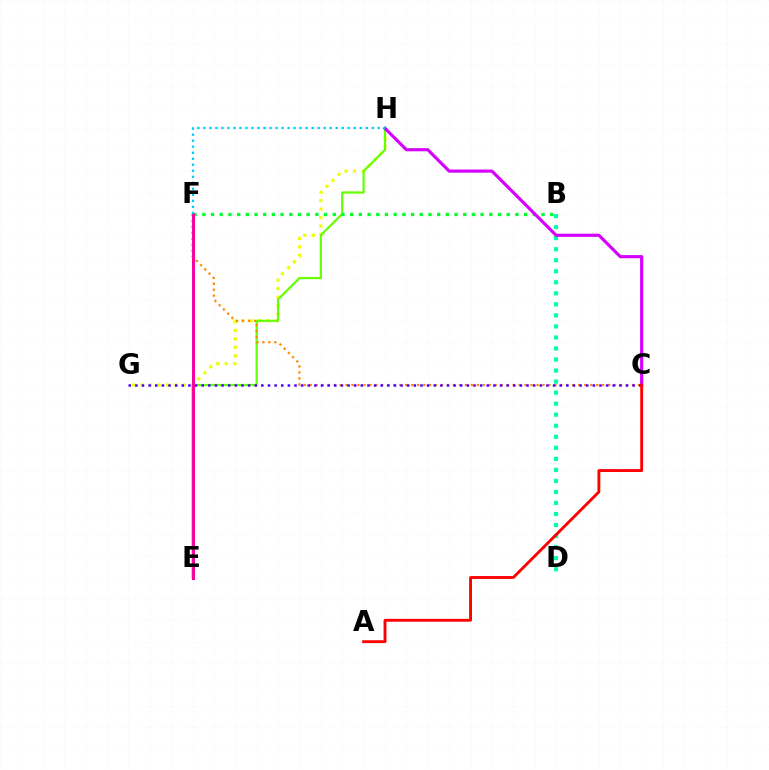{('E', 'F'): [{'color': '#003fff', 'line_style': 'solid', 'thickness': 2.13}, {'color': '#ff00a0', 'line_style': 'solid', 'thickness': 2.09}], ('G', 'H'): [{'color': '#eeff00', 'line_style': 'dotted', 'thickness': 2.3}], ('E', 'H'): [{'color': '#66ff00', 'line_style': 'solid', 'thickness': 1.6}], ('B', 'F'): [{'color': '#00ff27', 'line_style': 'dotted', 'thickness': 2.36}], ('C', 'F'): [{'color': '#ff8800', 'line_style': 'dotted', 'thickness': 1.62}], ('C', 'G'): [{'color': '#4f00ff', 'line_style': 'dotted', 'thickness': 1.8}], ('B', 'D'): [{'color': '#00ffaf', 'line_style': 'dotted', 'thickness': 3.0}], ('C', 'H'): [{'color': '#d600ff', 'line_style': 'solid', 'thickness': 2.26}], ('F', 'H'): [{'color': '#00c7ff', 'line_style': 'dotted', 'thickness': 1.63}], ('A', 'C'): [{'color': '#ff0000', 'line_style': 'solid', 'thickness': 2.06}]}